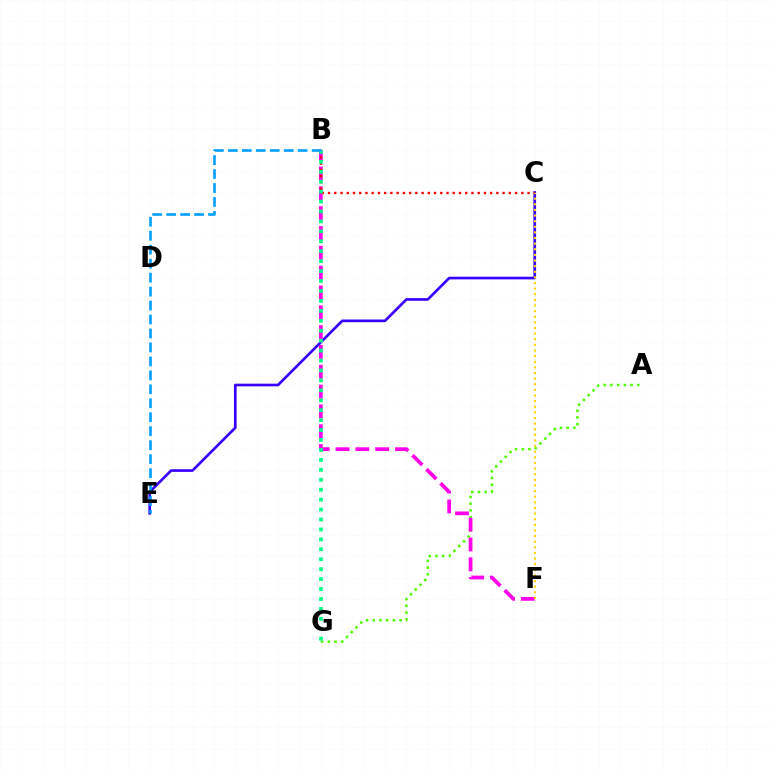{('C', 'E'): [{'color': '#3700ff', 'line_style': 'solid', 'thickness': 1.93}], ('A', 'G'): [{'color': '#4fff00', 'line_style': 'dotted', 'thickness': 1.83}], ('B', 'F'): [{'color': '#ff00ed', 'line_style': 'dashed', 'thickness': 2.69}], ('B', 'C'): [{'color': '#ff0000', 'line_style': 'dotted', 'thickness': 1.69}], ('C', 'F'): [{'color': '#ffd500', 'line_style': 'dotted', 'thickness': 1.53}], ('B', 'G'): [{'color': '#00ff86', 'line_style': 'dotted', 'thickness': 2.7}], ('B', 'E'): [{'color': '#009eff', 'line_style': 'dashed', 'thickness': 1.9}]}